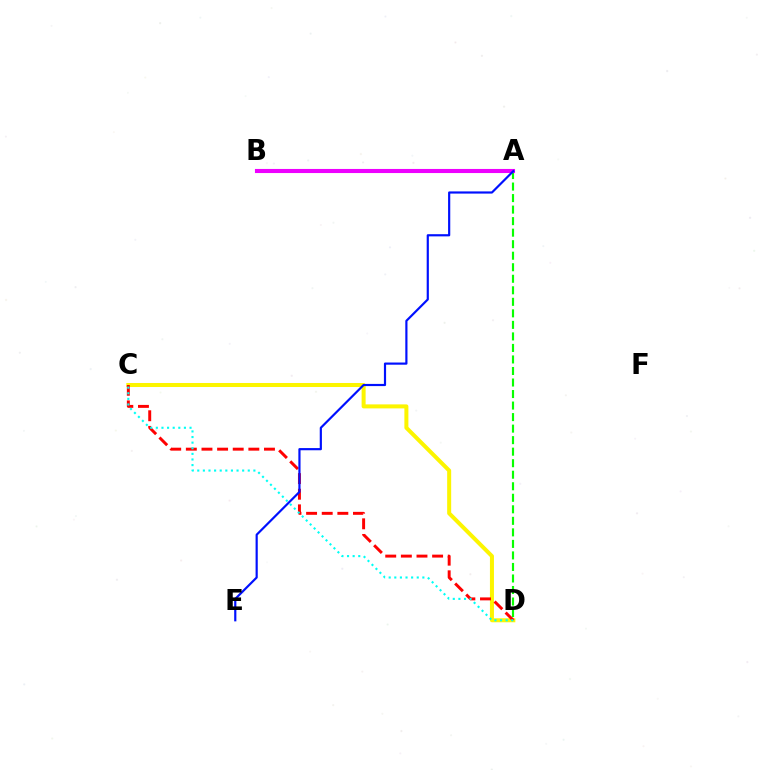{('C', 'D'): [{'color': '#fcf500', 'line_style': 'solid', 'thickness': 2.89}, {'color': '#ff0000', 'line_style': 'dashed', 'thickness': 2.12}, {'color': '#00fff6', 'line_style': 'dotted', 'thickness': 1.52}], ('A', 'D'): [{'color': '#08ff00', 'line_style': 'dashed', 'thickness': 1.57}], ('A', 'B'): [{'color': '#ee00ff', 'line_style': 'solid', 'thickness': 2.95}], ('A', 'E'): [{'color': '#0010ff', 'line_style': 'solid', 'thickness': 1.57}]}